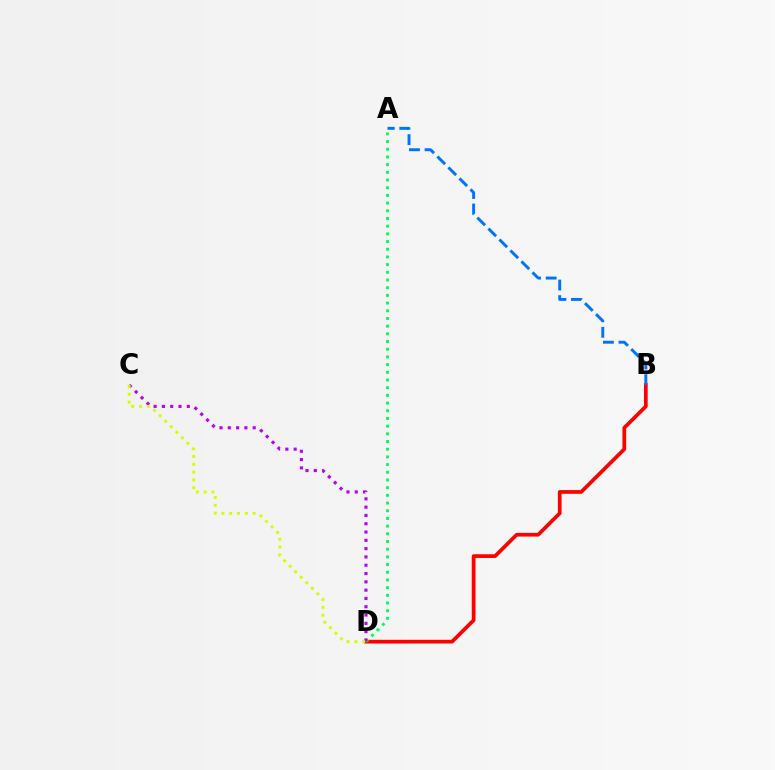{('B', 'D'): [{'color': '#ff0000', 'line_style': 'solid', 'thickness': 2.67}], ('A', 'B'): [{'color': '#0074ff', 'line_style': 'dashed', 'thickness': 2.11}], ('A', 'D'): [{'color': '#00ff5c', 'line_style': 'dotted', 'thickness': 2.09}], ('C', 'D'): [{'color': '#b900ff', 'line_style': 'dotted', 'thickness': 2.26}, {'color': '#d1ff00', 'line_style': 'dotted', 'thickness': 2.12}]}